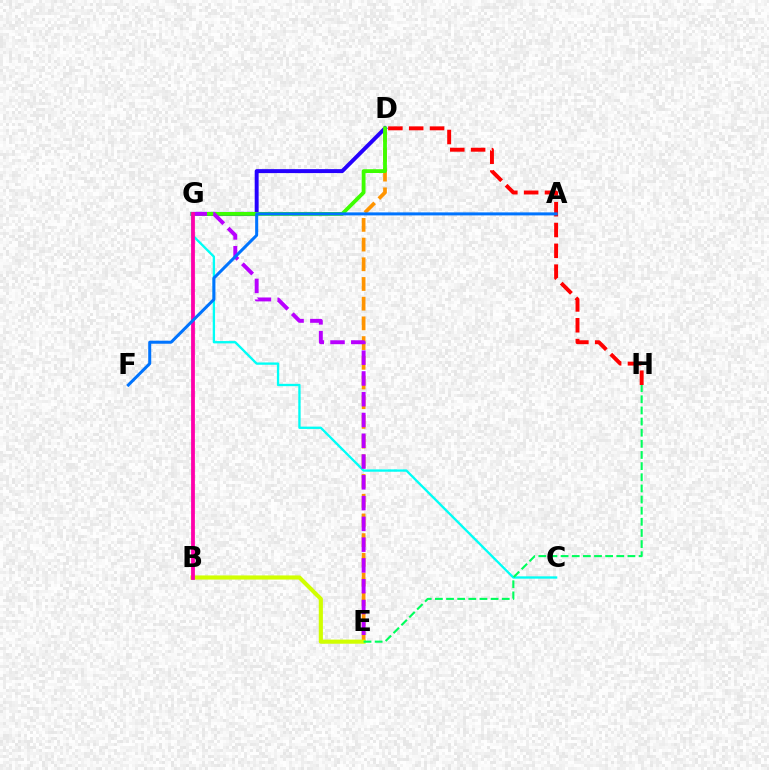{('C', 'G'): [{'color': '#00fff6', 'line_style': 'solid', 'thickness': 1.68}], ('D', 'E'): [{'color': '#ff9400', 'line_style': 'dashed', 'thickness': 2.68}], ('D', 'H'): [{'color': '#ff0000', 'line_style': 'dashed', 'thickness': 2.83}], ('D', 'G'): [{'color': '#2500ff', 'line_style': 'solid', 'thickness': 2.84}, {'color': '#3dff00', 'line_style': 'solid', 'thickness': 2.73}], ('E', 'G'): [{'color': '#b900ff', 'line_style': 'dashed', 'thickness': 2.82}], ('B', 'E'): [{'color': '#d1ff00', 'line_style': 'solid', 'thickness': 2.97}], ('B', 'G'): [{'color': '#ff00ac', 'line_style': 'solid', 'thickness': 2.74}], ('E', 'H'): [{'color': '#00ff5c', 'line_style': 'dashed', 'thickness': 1.51}], ('A', 'F'): [{'color': '#0074ff', 'line_style': 'solid', 'thickness': 2.17}]}